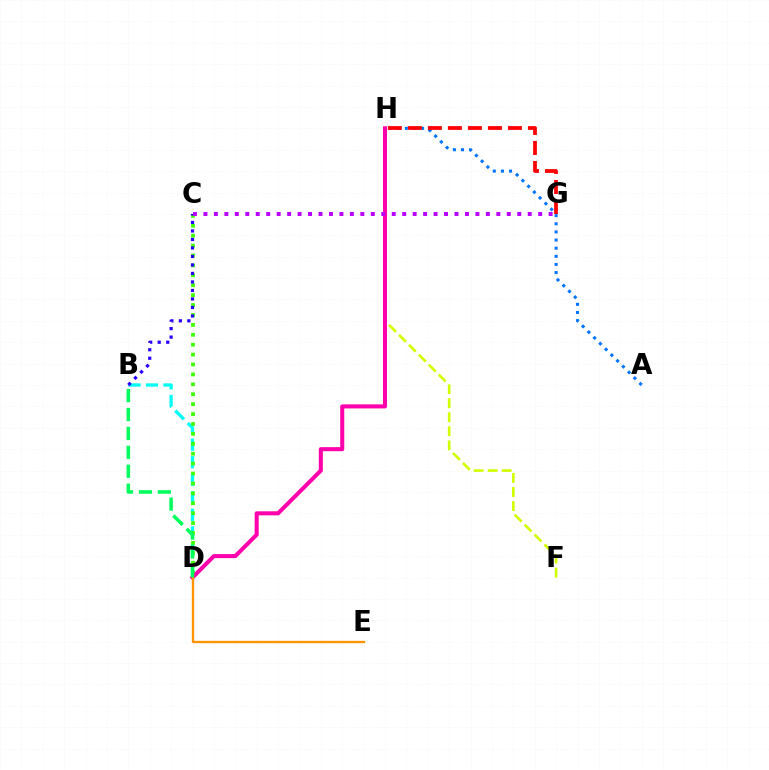{('F', 'H'): [{'color': '#d1ff00', 'line_style': 'dashed', 'thickness': 1.91}], ('B', 'D'): [{'color': '#00fff6', 'line_style': 'dashed', 'thickness': 2.38}, {'color': '#00ff5c', 'line_style': 'dashed', 'thickness': 2.57}], ('A', 'H'): [{'color': '#0074ff', 'line_style': 'dotted', 'thickness': 2.21}], ('G', 'H'): [{'color': '#ff0000', 'line_style': 'dashed', 'thickness': 2.72}], ('C', 'D'): [{'color': '#3dff00', 'line_style': 'dotted', 'thickness': 2.69}], ('D', 'H'): [{'color': '#ff00ac', 'line_style': 'solid', 'thickness': 2.91}], ('D', 'E'): [{'color': '#ff9400', 'line_style': 'solid', 'thickness': 1.67}], ('B', 'C'): [{'color': '#2500ff', 'line_style': 'dotted', 'thickness': 2.31}], ('C', 'G'): [{'color': '#b900ff', 'line_style': 'dotted', 'thickness': 2.84}]}